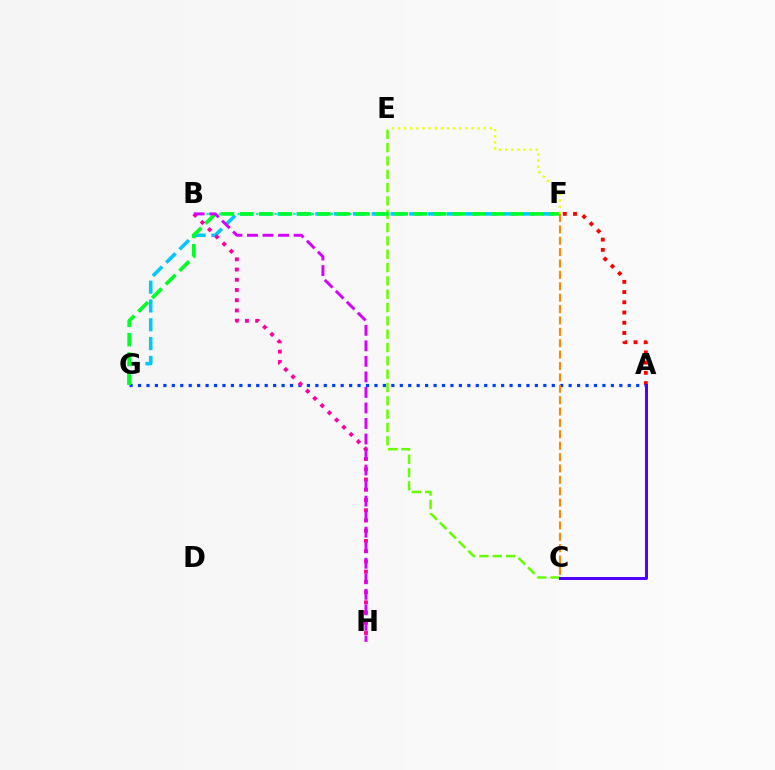{('C', 'E'): [{'color': '#66ff00', 'line_style': 'dashed', 'thickness': 1.81}], ('A', 'F'): [{'color': '#ff0000', 'line_style': 'dotted', 'thickness': 2.78}], ('A', 'G'): [{'color': '#003fff', 'line_style': 'dotted', 'thickness': 2.29}], ('B', 'F'): [{'color': '#00ffaf', 'line_style': 'dotted', 'thickness': 1.69}], ('F', 'G'): [{'color': '#00c7ff', 'line_style': 'dashed', 'thickness': 2.55}, {'color': '#00ff27', 'line_style': 'dashed', 'thickness': 2.62}], ('B', 'H'): [{'color': '#ff00a0', 'line_style': 'dotted', 'thickness': 2.78}, {'color': '#d600ff', 'line_style': 'dashed', 'thickness': 2.11}], ('E', 'F'): [{'color': '#eeff00', 'line_style': 'dotted', 'thickness': 1.66}], ('C', 'F'): [{'color': '#ff8800', 'line_style': 'dashed', 'thickness': 1.55}], ('A', 'C'): [{'color': '#4f00ff', 'line_style': 'solid', 'thickness': 2.14}]}